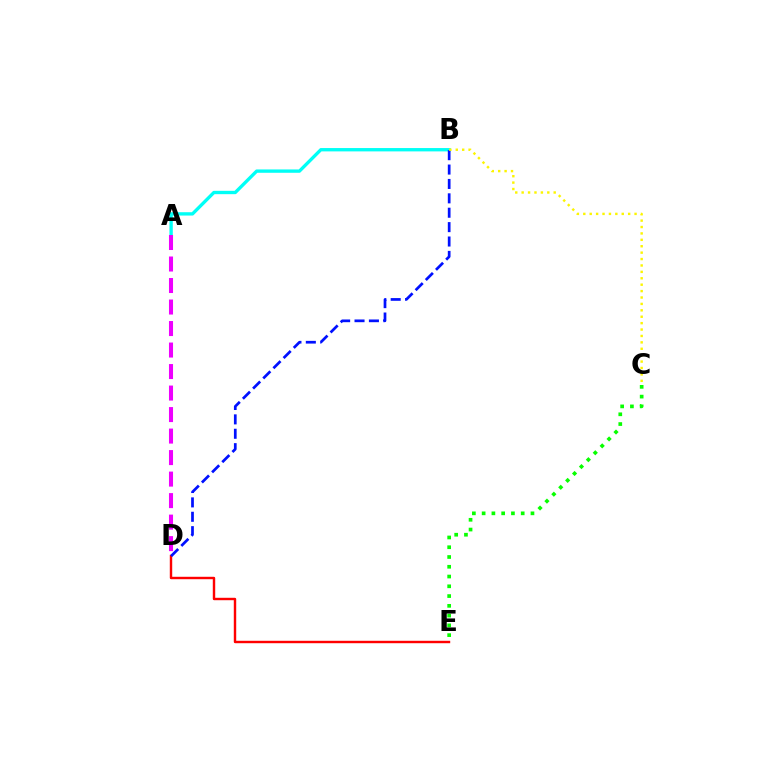{('A', 'B'): [{'color': '#00fff6', 'line_style': 'solid', 'thickness': 2.41}], ('D', 'E'): [{'color': '#ff0000', 'line_style': 'solid', 'thickness': 1.75}], ('C', 'E'): [{'color': '#08ff00', 'line_style': 'dotted', 'thickness': 2.65}], ('B', 'D'): [{'color': '#0010ff', 'line_style': 'dashed', 'thickness': 1.95}], ('A', 'D'): [{'color': '#ee00ff', 'line_style': 'dashed', 'thickness': 2.92}], ('B', 'C'): [{'color': '#fcf500', 'line_style': 'dotted', 'thickness': 1.74}]}